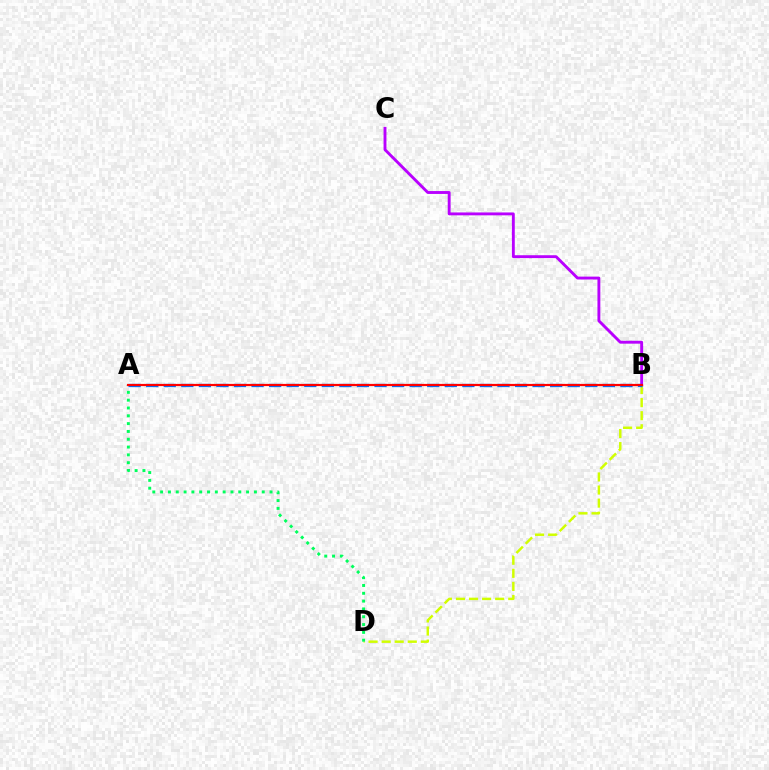{('B', 'C'): [{'color': '#b900ff', 'line_style': 'solid', 'thickness': 2.07}], ('B', 'D'): [{'color': '#d1ff00', 'line_style': 'dashed', 'thickness': 1.78}], ('A', 'B'): [{'color': '#0074ff', 'line_style': 'dashed', 'thickness': 2.39}, {'color': '#ff0000', 'line_style': 'solid', 'thickness': 1.58}], ('A', 'D'): [{'color': '#00ff5c', 'line_style': 'dotted', 'thickness': 2.12}]}